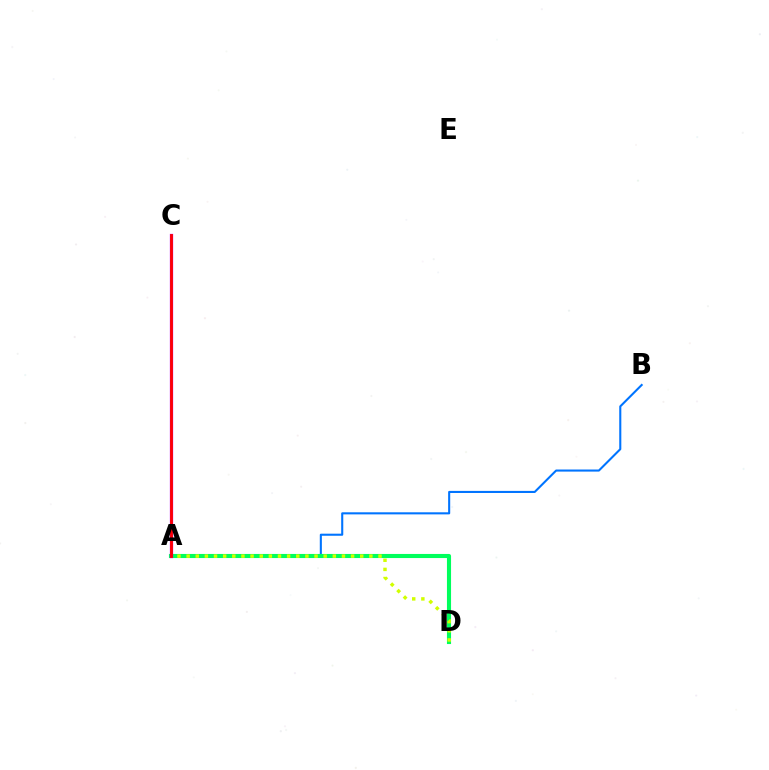{('A', 'B'): [{'color': '#0074ff', 'line_style': 'solid', 'thickness': 1.5}], ('A', 'D'): [{'color': '#00ff5c', 'line_style': 'solid', 'thickness': 2.95}, {'color': '#d1ff00', 'line_style': 'dotted', 'thickness': 2.48}], ('A', 'C'): [{'color': '#b900ff', 'line_style': 'solid', 'thickness': 2.35}, {'color': '#ff0000', 'line_style': 'solid', 'thickness': 2.02}]}